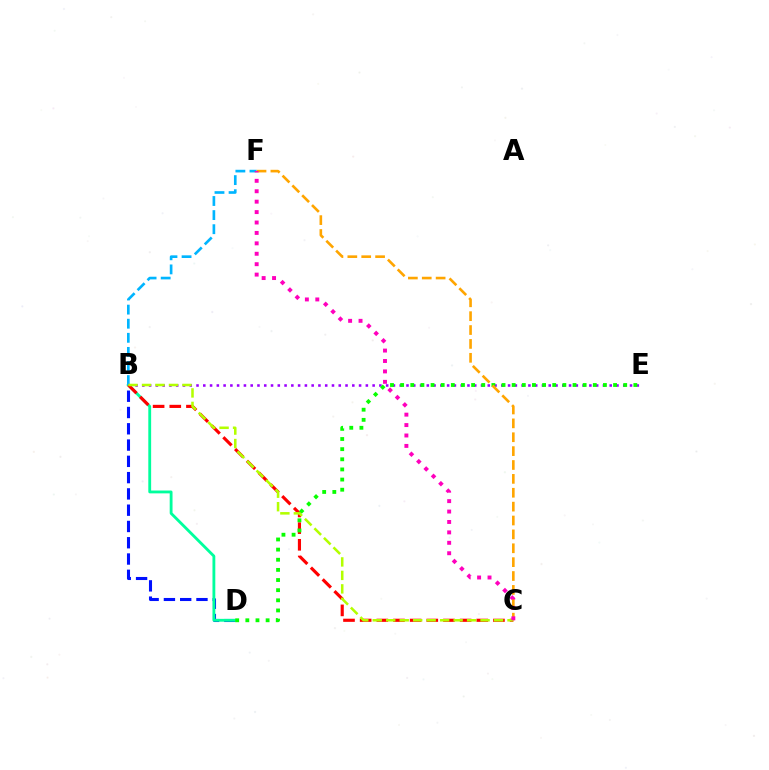{('B', 'D'): [{'color': '#0010ff', 'line_style': 'dashed', 'thickness': 2.21}, {'color': '#00ff9d', 'line_style': 'solid', 'thickness': 2.04}], ('B', 'E'): [{'color': '#9b00ff', 'line_style': 'dotted', 'thickness': 1.84}], ('B', 'F'): [{'color': '#00b5ff', 'line_style': 'dashed', 'thickness': 1.91}], ('B', 'C'): [{'color': '#ff0000', 'line_style': 'dashed', 'thickness': 2.26}, {'color': '#b3ff00', 'line_style': 'dashed', 'thickness': 1.83}], ('D', 'E'): [{'color': '#08ff00', 'line_style': 'dotted', 'thickness': 2.75}], ('C', 'F'): [{'color': '#ffa500', 'line_style': 'dashed', 'thickness': 1.89}, {'color': '#ff00bd', 'line_style': 'dotted', 'thickness': 2.83}]}